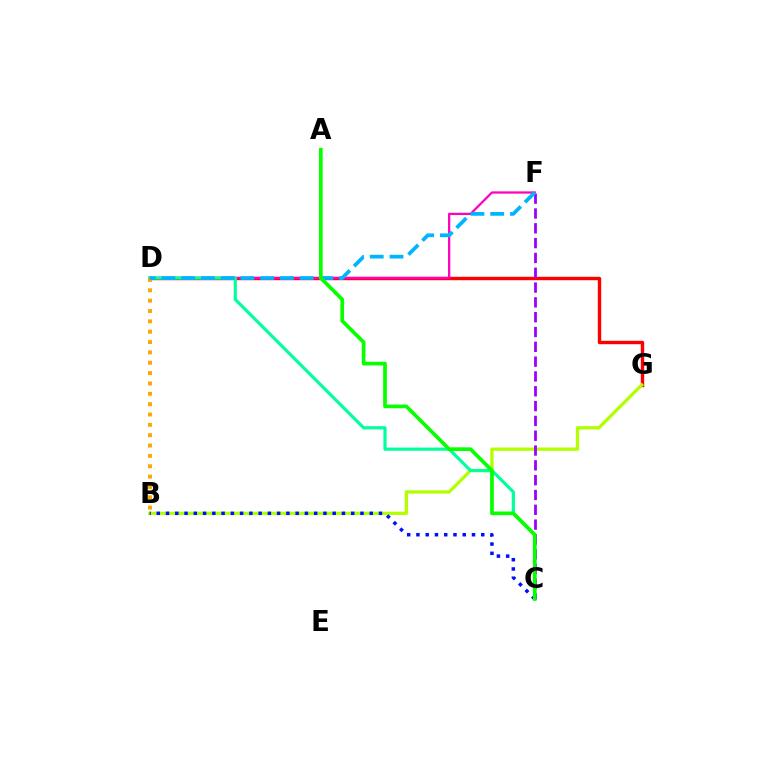{('D', 'G'): [{'color': '#ff0000', 'line_style': 'solid', 'thickness': 2.45}], ('D', 'F'): [{'color': '#ff00bd', 'line_style': 'solid', 'thickness': 1.62}, {'color': '#00b5ff', 'line_style': 'dashed', 'thickness': 2.68}], ('B', 'G'): [{'color': '#b3ff00', 'line_style': 'solid', 'thickness': 2.37}], ('C', 'D'): [{'color': '#00ff9d', 'line_style': 'solid', 'thickness': 2.29}], ('B', 'C'): [{'color': '#0010ff', 'line_style': 'dotted', 'thickness': 2.52}], ('B', 'D'): [{'color': '#ffa500', 'line_style': 'dotted', 'thickness': 2.81}], ('C', 'F'): [{'color': '#9b00ff', 'line_style': 'dashed', 'thickness': 2.01}], ('A', 'C'): [{'color': '#08ff00', 'line_style': 'solid', 'thickness': 2.65}]}